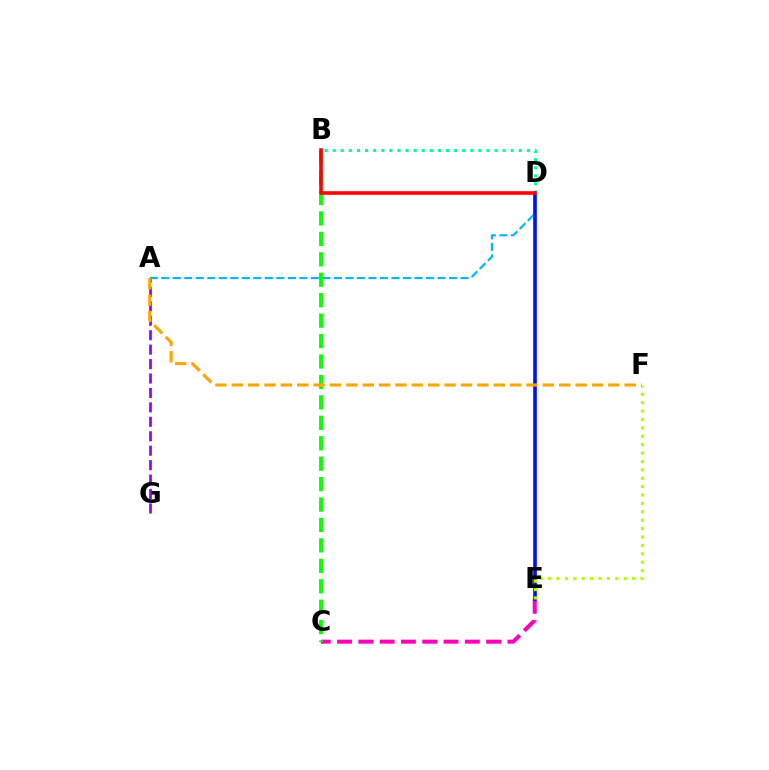{('A', 'G'): [{'color': '#9b00ff', 'line_style': 'dashed', 'thickness': 1.96}], ('C', 'E'): [{'color': '#ff00bd', 'line_style': 'dashed', 'thickness': 2.89}], ('A', 'D'): [{'color': '#00b5ff', 'line_style': 'dashed', 'thickness': 1.56}], ('B', 'C'): [{'color': '#08ff00', 'line_style': 'dashed', 'thickness': 2.78}], ('D', 'E'): [{'color': '#0010ff', 'line_style': 'solid', 'thickness': 2.62}], ('E', 'F'): [{'color': '#b3ff00', 'line_style': 'dotted', 'thickness': 2.28}], ('B', 'D'): [{'color': '#00ff9d', 'line_style': 'dotted', 'thickness': 2.2}, {'color': '#ff0000', 'line_style': 'solid', 'thickness': 2.57}], ('A', 'F'): [{'color': '#ffa500', 'line_style': 'dashed', 'thickness': 2.22}]}